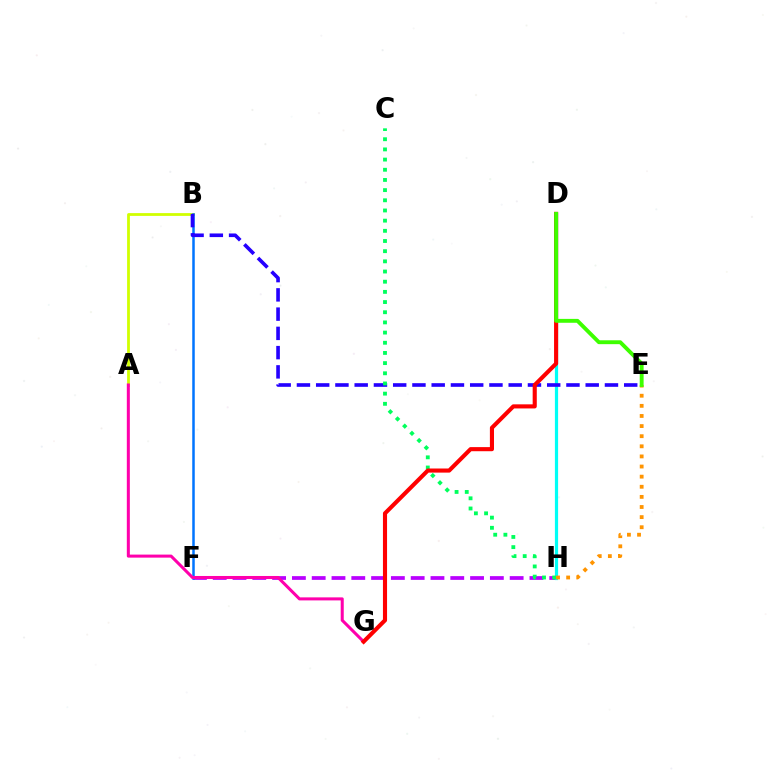{('A', 'B'): [{'color': '#d1ff00', 'line_style': 'solid', 'thickness': 2.01}], ('F', 'H'): [{'color': '#b900ff', 'line_style': 'dashed', 'thickness': 2.69}], ('D', 'H'): [{'color': '#00fff6', 'line_style': 'solid', 'thickness': 2.31}], ('B', 'F'): [{'color': '#0074ff', 'line_style': 'solid', 'thickness': 1.81}], ('A', 'G'): [{'color': '#ff00ac', 'line_style': 'solid', 'thickness': 2.19}], ('B', 'E'): [{'color': '#2500ff', 'line_style': 'dashed', 'thickness': 2.62}], ('C', 'H'): [{'color': '#00ff5c', 'line_style': 'dotted', 'thickness': 2.76}], ('D', 'G'): [{'color': '#ff0000', 'line_style': 'solid', 'thickness': 2.96}], ('E', 'H'): [{'color': '#ff9400', 'line_style': 'dotted', 'thickness': 2.75}], ('D', 'E'): [{'color': '#3dff00', 'line_style': 'solid', 'thickness': 2.79}]}